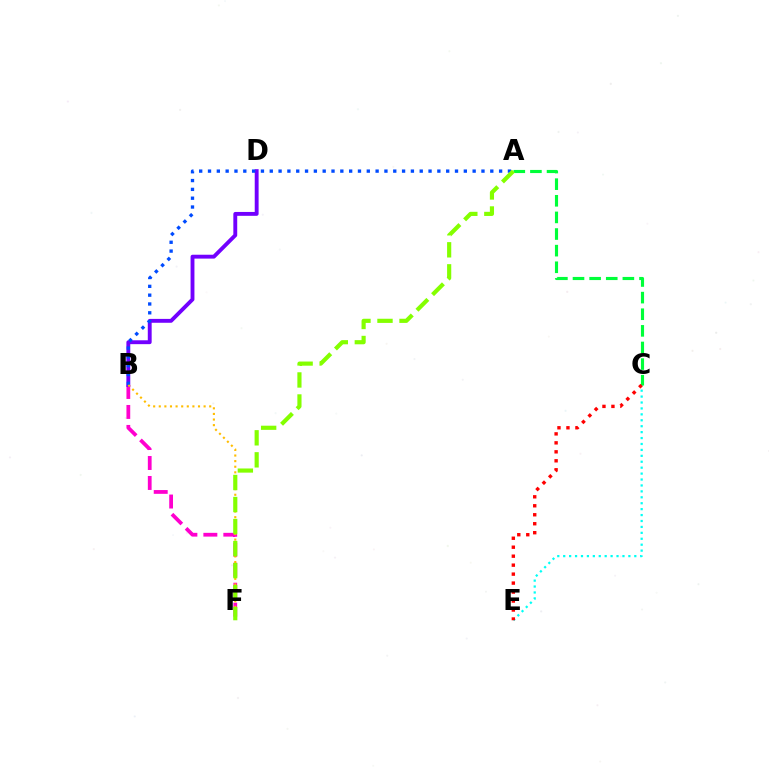{('C', 'E'): [{'color': '#00fff6', 'line_style': 'dotted', 'thickness': 1.61}, {'color': '#ff0000', 'line_style': 'dotted', 'thickness': 2.44}], ('B', 'F'): [{'color': '#ff00cf', 'line_style': 'dashed', 'thickness': 2.71}, {'color': '#ffbd00', 'line_style': 'dotted', 'thickness': 1.52}], ('B', 'D'): [{'color': '#7200ff', 'line_style': 'solid', 'thickness': 2.79}], ('A', 'B'): [{'color': '#004bff', 'line_style': 'dotted', 'thickness': 2.4}], ('A', 'C'): [{'color': '#00ff39', 'line_style': 'dashed', 'thickness': 2.26}], ('A', 'F'): [{'color': '#84ff00', 'line_style': 'dashed', 'thickness': 2.99}]}